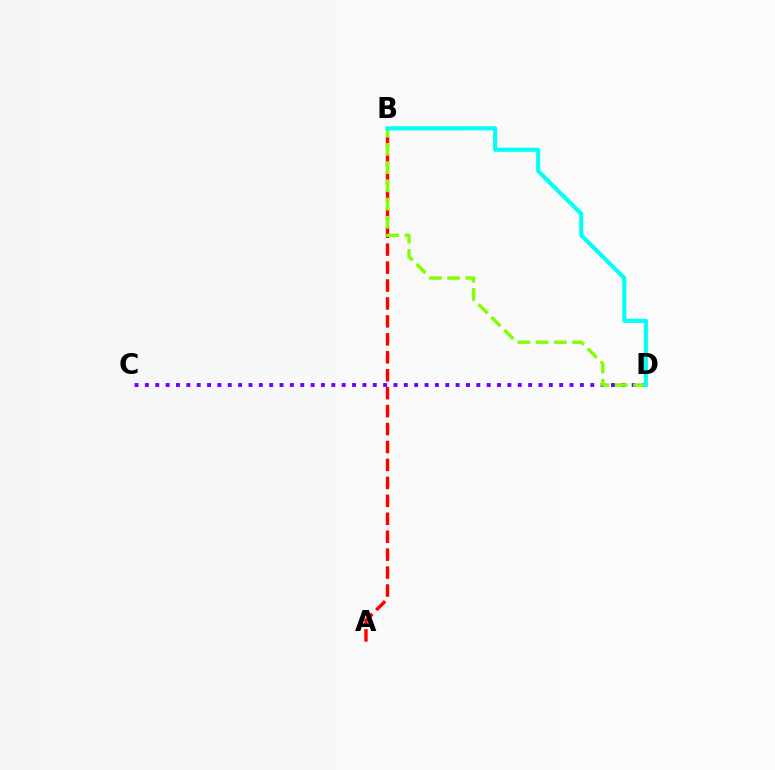{('C', 'D'): [{'color': '#7200ff', 'line_style': 'dotted', 'thickness': 2.81}], ('A', 'B'): [{'color': '#ff0000', 'line_style': 'dashed', 'thickness': 2.44}], ('B', 'D'): [{'color': '#84ff00', 'line_style': 'dashed', 'thickness': 2.48}, {'color': '#00fff6', 'line_style': 'solid', 'thickness': 2.97}]}